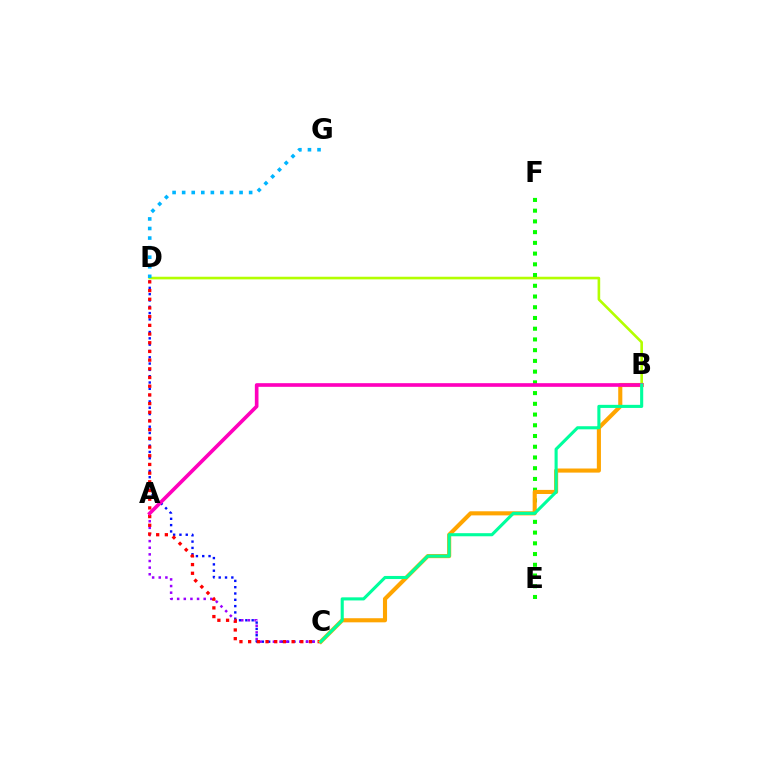{('C', 'D'): [{'color': '#0010ff', 'line_style': 'dotted', 'thickness': 1.71}, {'color': '#ff0000', 'line_style': 'dotted', 'thickness': 2.36}], ('B', 'D'): [{'color': '#b3ff00', 'line_style': 'solid', 'thickness': 1.89}], ('E', 'F'): [{'color': '#08ff00', 'line_style': 'dotted', 'thickness': 2.92}], ('A', 'C'): [{'color': '#9b00ff', 'line_style': 'dotted', 'thickness': 1.8}], ('B', 'C'): [{'color': '#ffa500', 'line_style': 'solid', 'thickness': 2.95}, {'color': '#00ff9d', 'line_style': 'solid', 'thickness': 2.23}], ('D', 'G'): [{'color': '#00b5ff', 'line_style': 'dotted', 'thickness': 2.6}], ('A', 'B'): [{'color': '#ff00bd', 'line_style': 'solid', 'thickness': 2.63}]}